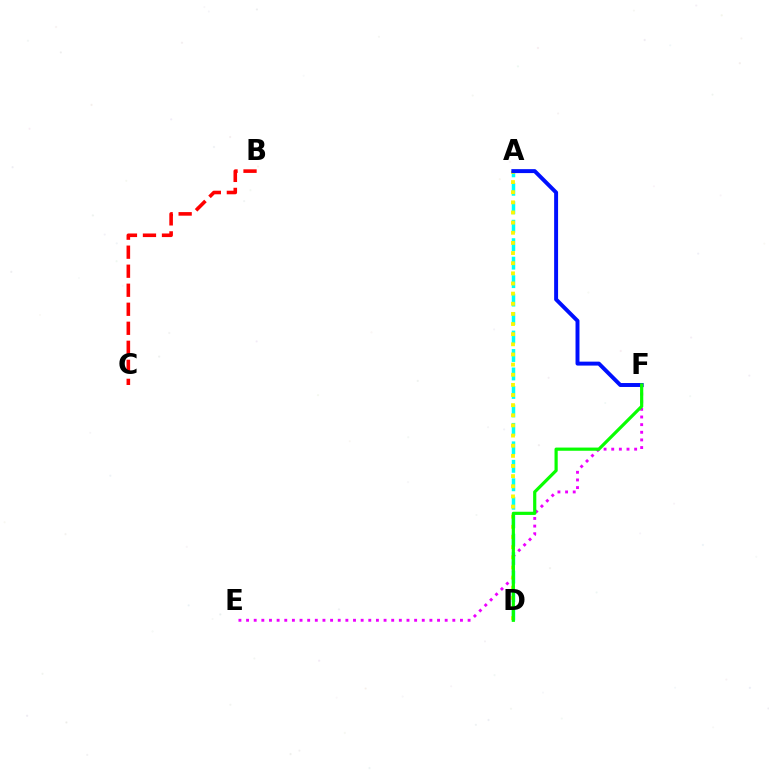{('B', 'C'): [{'color': '#ff0000', 'line_style': 'dashed', 'thickness': 2.58}], ('A', 'D'): [{'color': '#00fff6', 'line_style': 'dashed', 'thickness': 2.51}, {'color': '#fcf500', 'line_style': 'dotted', 'thickness': 2.75}], ('E', 'F'): [{'color': '#ee00ff', 'line_style': 'dotted', 'thickness': 2.08}], ('A', 'F'): [{'color': '#0010ff', 'line_style': 'solid', 'thickness': 2.84}], ('D', 'F'): [{'color': '#08ff00', 'line_style': 'solid', 'thickness': 2.3}]}